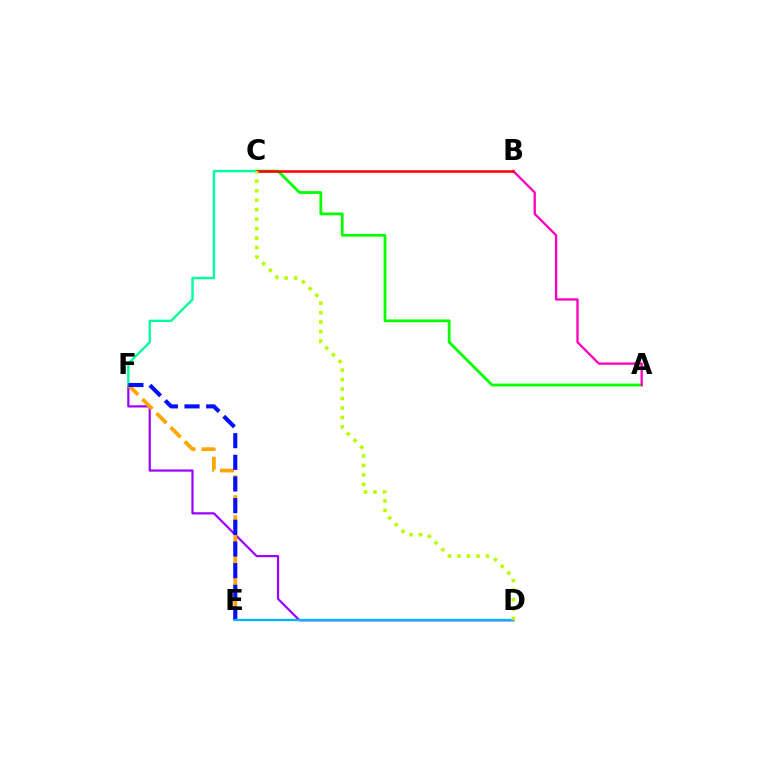{('D', 'F'): [{'color': '#9b00ff', 'line_style': 'solid', 'thickness': 1.59}], ('A', 'C'): [{'color': '#08ff00', 'line_style': 'solid', 'thickness': 2.01}], ('A', 'B'): [{'color': '#ff00bd', 'line_style': 'solid', 'thickness': 1.66}], ('C', 'F'): [{'color': '#00ff9d', 'line_style': 'solid', 'thickness': 1.72}], ('E', 'F'): [{'color': '#ffa500', 'line_style': 'dashed', 'thickness': 2.71}, {'color': '#0010ff', 'line_style': 'dashed', 'thickness': 2.94}], ('B', 'C'): [{'color': '#ff0000', 'line_style': 'solid', 'thickness': 1.83}], ('D', 'E'): [{'color': '#00b5ff', 'line_style': 'solid', 'thickness': 1.65}], ('C', 'D'): [{'color': '#b3ff00', 'line_style': 'dotted', 'thickness': 2.57}]}